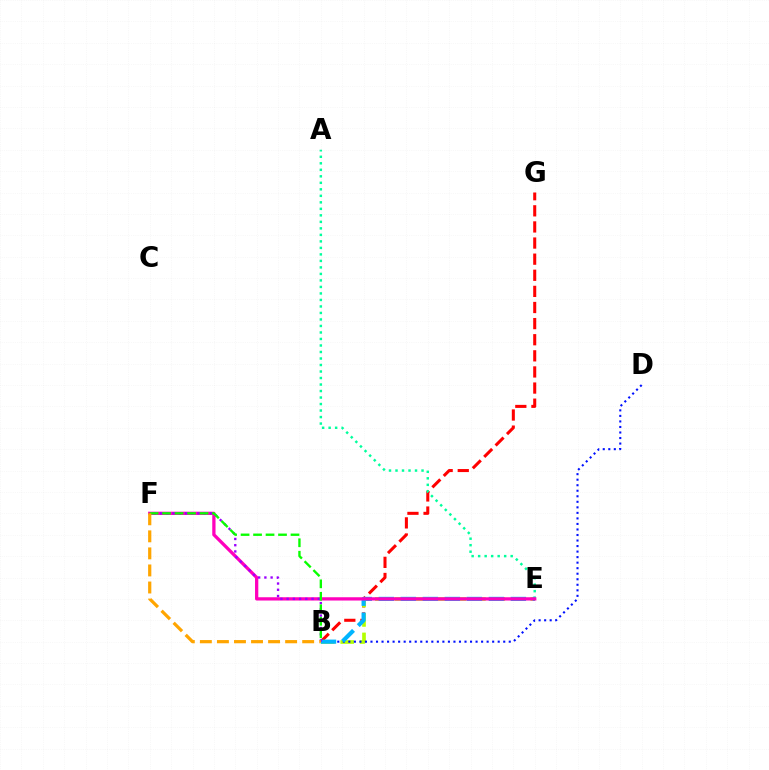{('B', 'G'): [{'color': '#ff0000', 'line_style': 'dashed', 'thickness': 2.19}], ('A', 'E'): [{'color': '#00ff9d', 'line_style': 'dotted', 'thickness': 1.77}], ('B', 'E'): [{'color': '#b3ff00', 'line_style': 'dashed', 'thickness': 2.64}, {'color': '#00b5ff', 'line_style': 'dashed', 'thickness': 2.99}], ('B', 'D'): [{'color': '#0010ff', 'line_style': 'dotted', 'thickness': 1.5}], ('E', 'F'): [{'color': '#ff00bd', 'line_style': 'solid', 'thickness': 2.36}], ('B', 'F'): [{'color': '#9b00ff', 'line_style': 'dotted', 'thickness': 1.69}, {'color': '#08ff00', 'line_style': 'dashed', 'thickness': 1.7}, {'color': '#ffa500', 'line_style': 'dashed', 'thickness': 2.32}]}